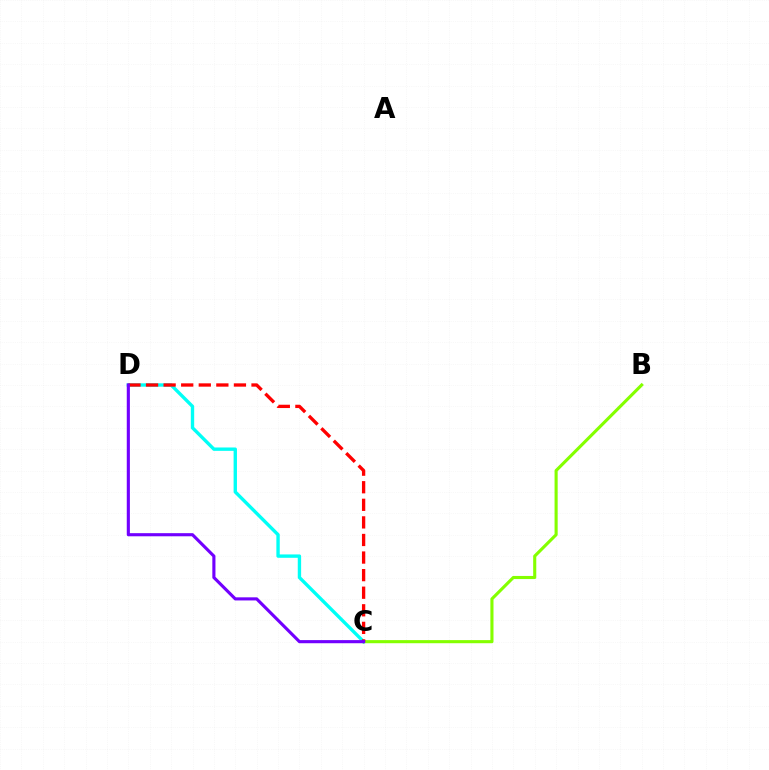{('C', 'D'): [{'color': '#00fff6', 'line_style': 'solid', 'thickness': 2.43}, {'color': '#ff0000', 'line_style': 'dashed', 'thickness': 2.39}, {'color': '#7200ff', 'line_style': 'solid', 'thickness': 2.25}], ('B', 'C'): [{'color': '#84ff00', 'line_style': 'solid', 'thickness': 2.23}]}